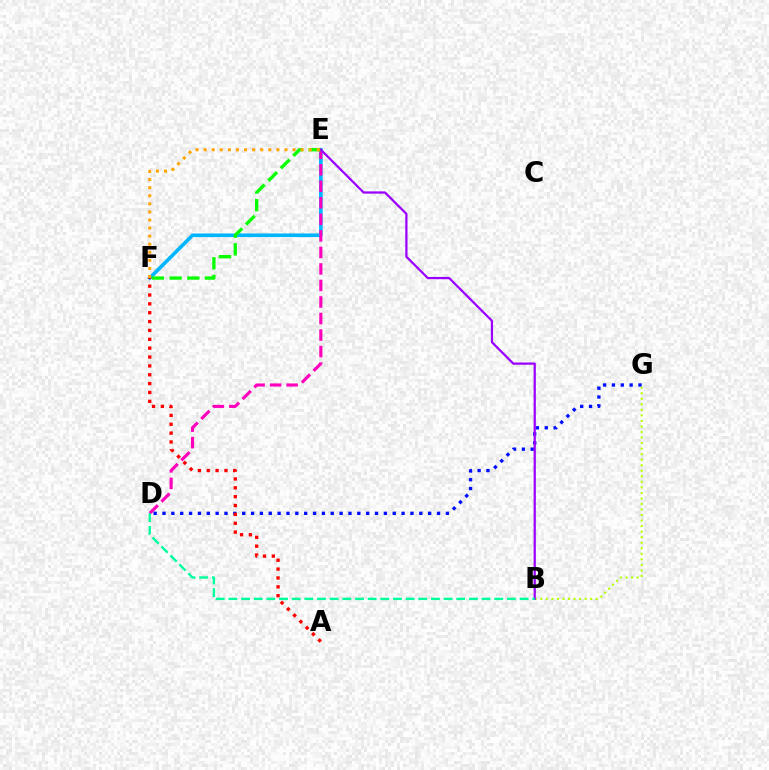{('E', 'F'): [{'color': '#00b5ff', 'line_style': 'solid', 'thickness': 2.61}, {'color': '#08ff00', 'line_style': 'dashed', 'thickness': 2.4}, {'color': '#ffa500', 'line_style': 'dotted', 'thickness': 2.2}], ('D', 'E'): [{'color': '#ff00bd', 'line_style': 'dashed', 'thickness': 2.25}], ('D', 'G'): [{'color': '#0010ff', 'line_style': 'dotted', 'thickness': 2.41}], ('A', 'F'): [{'color': '#ff0000', 'line_style': 'dotted', 'thickness': 2.41}], ('B', 'G'): [{'color': '#b3ff00', 'line_style': 'dotted', 'thickness': 1.5}], ('B', 'E'): [{'color': '#9b00ff', 'line_style': 'solid', 'thickness': 1.61}], ('B', 'D'): [{'color': '#00ff9d', 'line_style': 'dashed', 'thickness': 1.72}]}